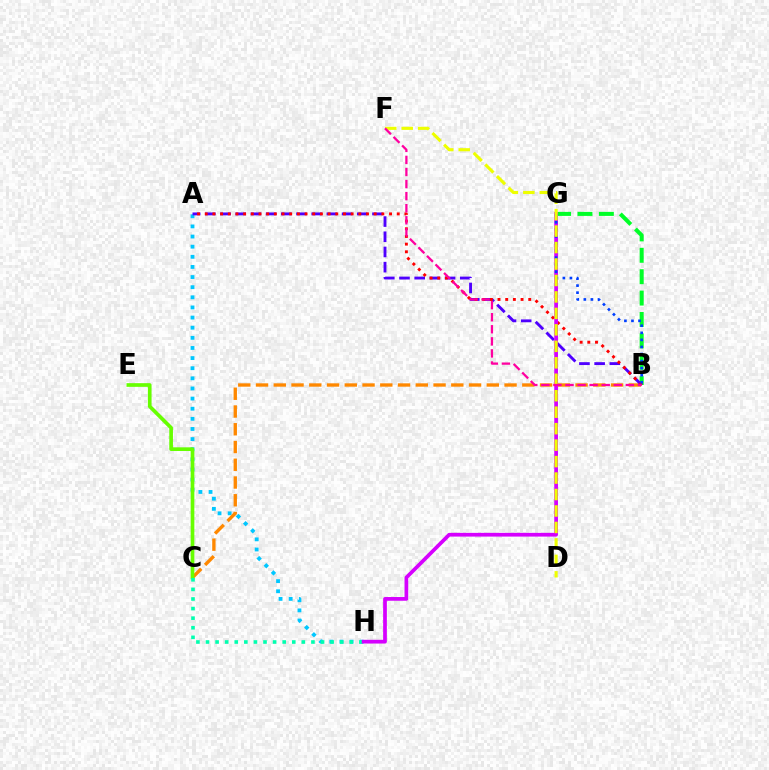{('A', 'H'): [{'color': '#00c7ff', 'line_style': 'dotted', 'thickness': 2.75}], ('B', 'G'): [{'color': '#00ff27', 'line_style': 'dashed', 'thickness': 2.91}, {'color': '#003fff', 'line_style': 'dotted', 'thickness': 1.92}], ('B', 'C'): [{'color': '#ff8800', 'line_style': 'dashed', 'thickness': 2.41}], ('C', 'E'): [{'color': '#66ff00', 'line_style': 'solid', 'thickness': 2.65}], ('A', 'B'): [{'color': '#4f00ff', 'line_style': 'dashed', 'thickness': 2.06}, {'color': '#ff0000', 'line_style': 'dotted', 'thickness': 2.09}], ('C', 'H'): [{'color': '#00ffaf', 'line_style': 'dotted', 'thickness': 2.6}], ('G', 'H'): [{'color': '#d600ff', 'line_style': 'solid', 'thickness': 2.68}], ('D', 'F'): [{'color': '#eeff00', 'line_style': 'dashed', 'thickness': 2.24}], ('B', 'F'): [{'color': '#ff00a0', 'line_style': 'dashed', 'thickness': 1.64}]}